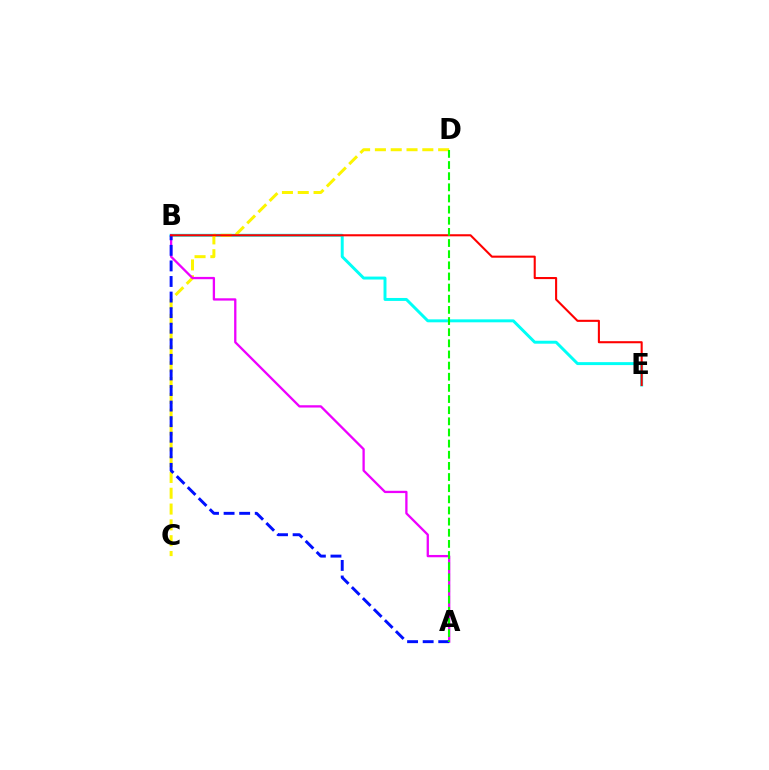{('B', 'E'): [{'color': '#00fff6', 'line_style': 'solid', 'thickness': 2.13}, {'color': '#ff0000', 'line_style': 'solid', 'thickness': 1.5}], ('C', 'D'): [{'color': '#fcf500', 'line_style': 'dashed', 'thickness': 2.15}], ('A', 'B'): [{'color': '#ee00ff', 'line_style': 'solid', 'thickness': 1.66}, {'color': '#0010ff', 'line_style': 'dashed', 'thickness': 2.12}], ('A', 'D'): [{'color': '#08ff00', 'line_style': 'dashed', 'thickness': 1.51}]}